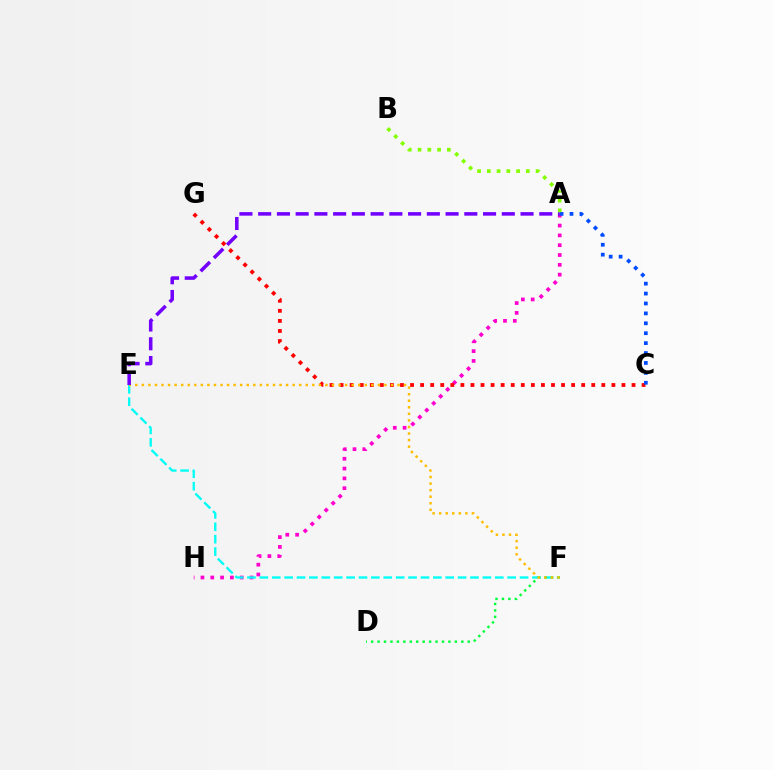{('A', 'H'): [{'color': '#ff00cf', 'line_style': 'dotted', 'thickness': 2.67}], ('E', 'F'): [{'color': '#00fff6', 'line_style': 'dashed', 'thickness': 1.68}, {'color': '#ffbd00', 'line_style': 'dotted', 'thickness': 1.78}], ('D', 'F'): [{'color': '#00ff39', 'line_style': 'dotted', 'thickness': 1.75}], ('C', 'G'): [{'color': '#ff0000', 'line_style': 'dotted', 'thickness': 2.74}], ('A', 'C'): [{'color': '#004bff', 'line_style': 'dotted', 'thickness': 2.69}], ('A', 'E'): [{'color': '#7200ff', 'line_style': 'dashed', 'thickness': 2.55}], ('A', 'B'): [{'color': '#84ff00', 'line_style': 'dotted', 'thickness': 2.65}]}